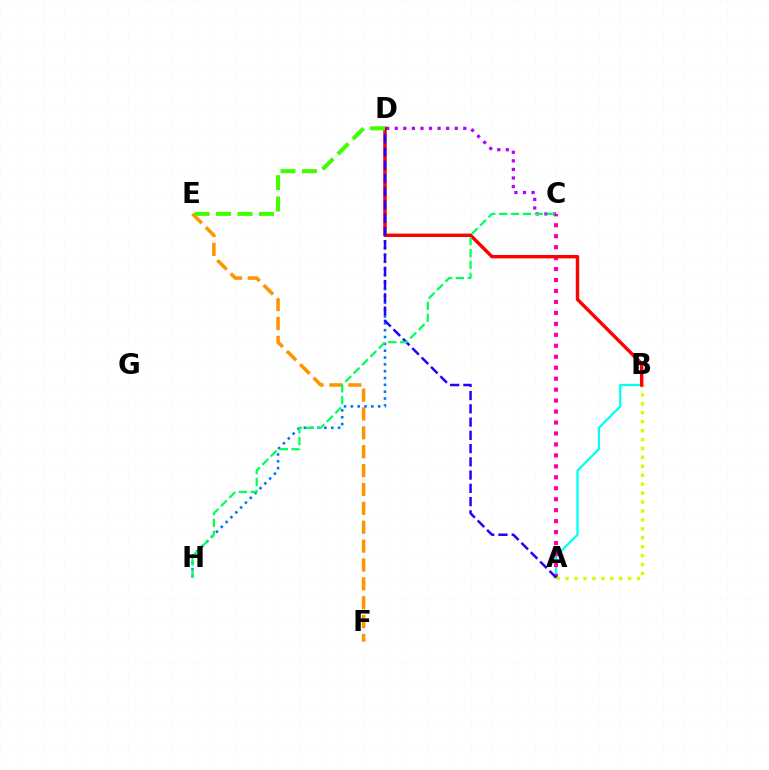{('E', 'F'): [{'color': '#ff9400', 'line_style': 'dashed', 'thickness': 2.56}], ('A', 'B'): [{'color': '#00fff6', 'line_style': 'solid', 'thickness': 1.62}, {'color': '#d1ff00', 'line_style': 'dotted', 'thickness': 2.43}], ('D', 'H'): [{'color': '#0074ff', 'line_style': 'dotted', 'thickness': 1.86}], ('A', 'C'): [{'color': '#ff00ac', 'line_style': 'dotted', 'thickness': 2.98}], ('C', 'D'): [{'color': '#b900ff', 'line_style': 'dotted', 'thickness': 2.33}], ('B', 'D'): [{'color': '#ff0000', 'line_style': 'solid', 'thickness': 2.46}], ('A', 'D'): [{'color': '#2500ff', 'line_style': 'dashed', 'thickness': 1.8}], ('D', 'E'): [{'color': '#3dff00', 'line_style': 'dashed', 'thickness': 2.91}], ('C', 'H'): [{'color': '#00ff5c', 'line_style': 'dashed', 'thickness': 1.61}]}